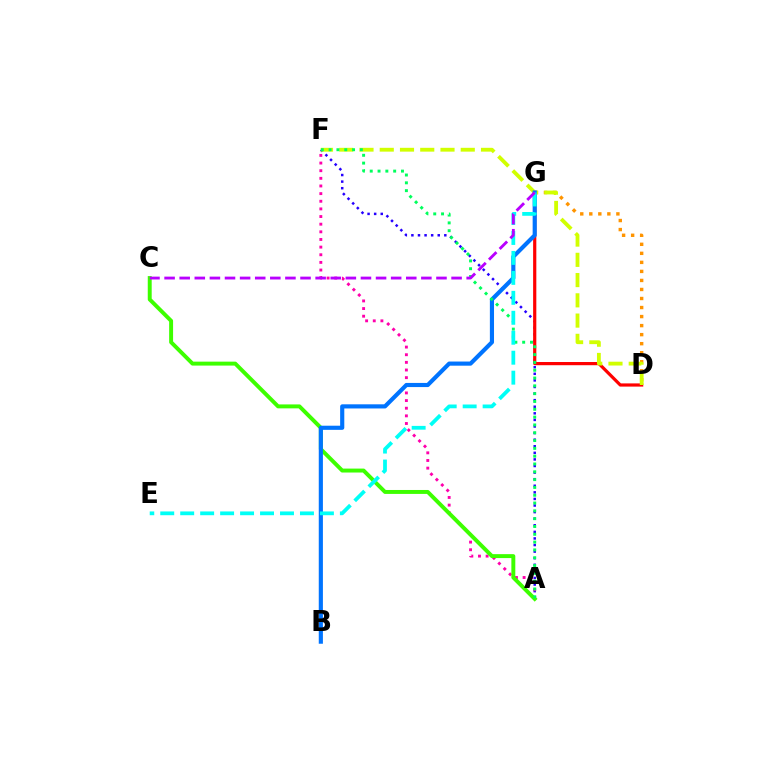{('A', 'F'): [{'color': '#2500ff', 'line_style': 'dotted', 'thickness': 1.79}, {'color': '#ff00ac', 'line_style': 'dotted', 'thickness': 2.08}, {'color': '#00ff5c', 'line_style': 'dotted', 'thickness': 2.12}], ('D', 'G'): [{'color': '#ff0000', 'line_style': 'solid', 'thickness': 2.3}, {'color': '#ff9400', 'line_style': 'dotted', 'thickness': 2.45}], ('A', 'C'): [{'color': '#3dff00', 'line_style': 'solid', 'thickness': 2.84}], ('D', 'F'): [{'color': '#d1ff00', 'line_style': 'dashed', 'thickness': 2.75}], ('B', 'G'): [{'color': '#0074ff', 'line_style': 'solid', 'thickness': 2.98}], ('E', 'G'): [{'color': '#00fff6', 'line_style': 'dashed', 'thickness': 2.71}], ('C', 'G'): [{'color': '#b900ff', 'line_style': 'dashed', 'thickness': 2.05}]}